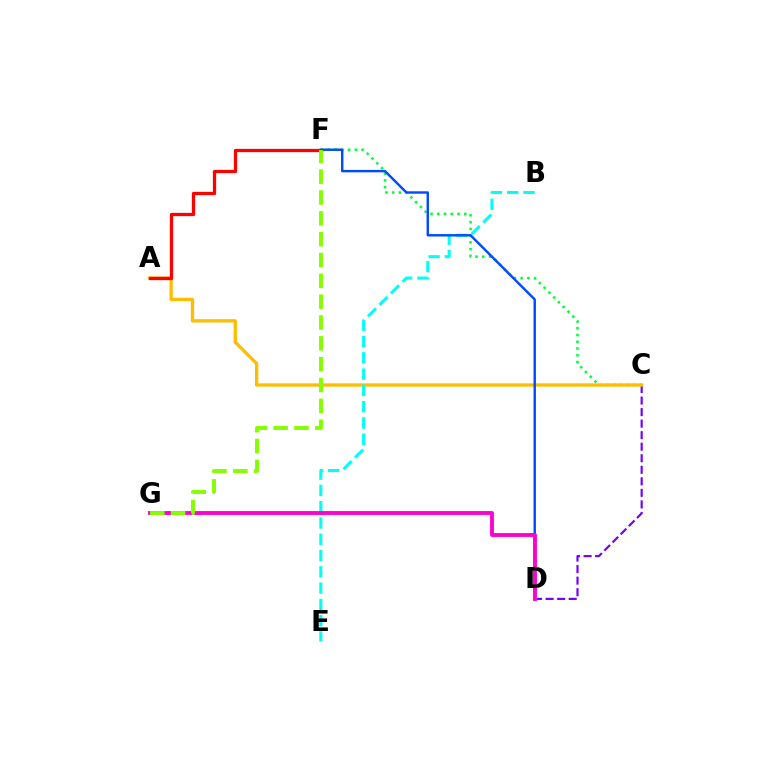{('C', 'D'): [{'color': '#7200ff', 'line_style': 'dashed', 'thickness': 1.57}], ('C', 'F'): [{'color': '#00ff39', 'line_style': 'dotted', 'thickness': 1.83}], ('A', 'C'): [{'color': '#ffbd00', 'line_style': 'solid', 'thickness': 2.38}], ('A', 'F'): [{'color': '#ff0000', 'line_style': 'solid', 'thickness': 2.36}], ('B', 'E'): [{'color': '#00fff6', 'line_style': 'dashed', 'thickness': 2.21}], ('D', 'F'): [{'color': '#004bff', 'line_style': 'solid', 'thickness': 1.75}], ('D', 'G'): [{'color': '#ff00cf', 'line_style': 'solid', 'thickness': 2.77}], ('F', 'G'): [{'color': '#84ff00', 'line_style': 'dashed', 'thickness': 2.83}]}